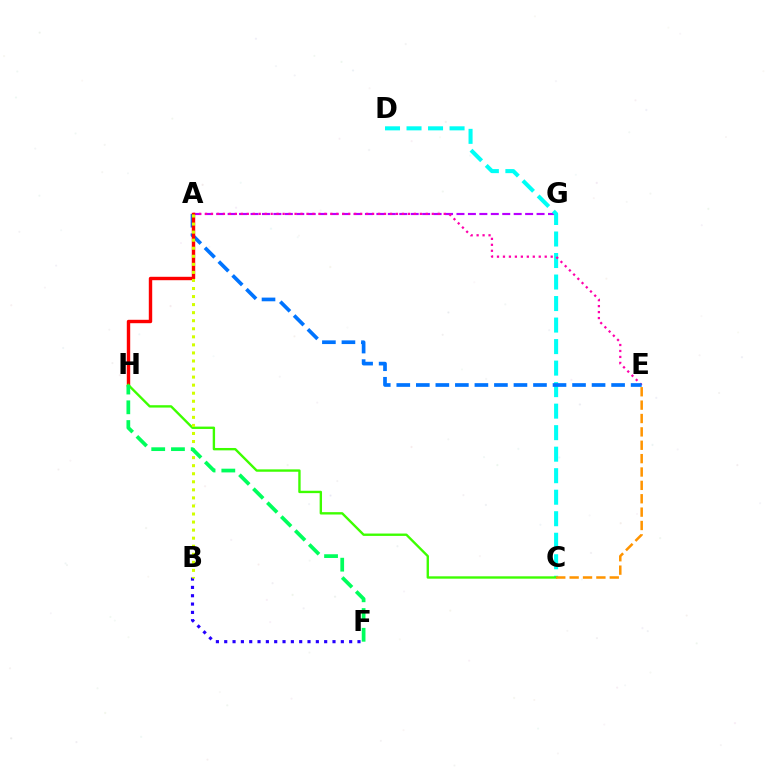{('A', 'G'): [{'color': '#b900ff', 'line_style': 'dashed', 'thickness': 1.55}], ('C', 'D'): [{'color': '#00fff6', 'line_style': 'dashed', 'thickness': 2.92}], ('A', 'E'): [{'color': '#ff00ac', 'line_style': 'dotted', 'thickness': 1.62}, {'color': '#0074ff', 'line_style': 'dashed', 'thickness': 2.65}], ('B', 'F'): [{'color': '#2500ff', 'line_style': 'dotted', 'thickness': 2.26}], ('A', 'H'): [{'color': '#ff0000', 'line_style': 'solid', 'thickness': 2.45}], ('C', 'H'): [{'color': '#3dff00', 'line_style': 'solid', 'thickness': 1.71}], ('A', 'B'): [{'color': '#d1ff00', 'line_style': 'dotted', 'thickness': 2.19}], ('C', 'E'): [{'color': '#ff9400', 'line_style': 'dashed', 'thickness': 1.82}], ('F', 'H'): [{'color': '#00ff5c', 'line_style': 'dashed', 'thickness': 2.68}]}